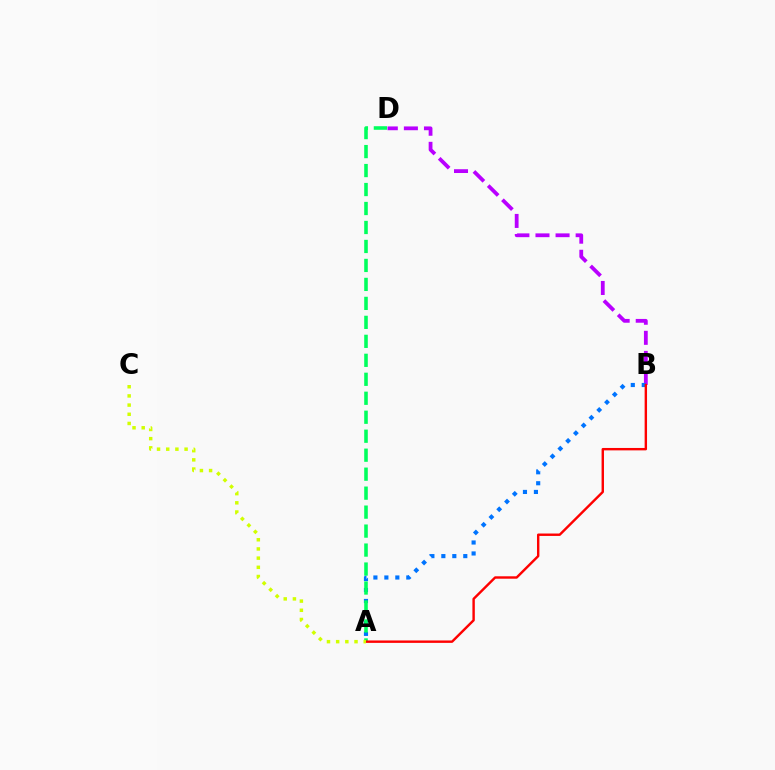{('B', 'D'): [{'color': '#b900ff', 'line_style': 'dashed', 'thickness': 2.73}], ('A', 'B'): [{'color': '#0074ff', 'line_style': 'dotted', 'thickness': 2.98}, {'color': '#ff0000', 'line_style': 'solid', 'thickness': 1.74}], ('A', 'D'): [{'color': '#00ff5c', 'line_style': 'dashed', 'thickness': 2.58}], ('A', 'C'): [{'color': '#d1ff00', 'line_style': 'dotted', 'thickness': 2.49}]}